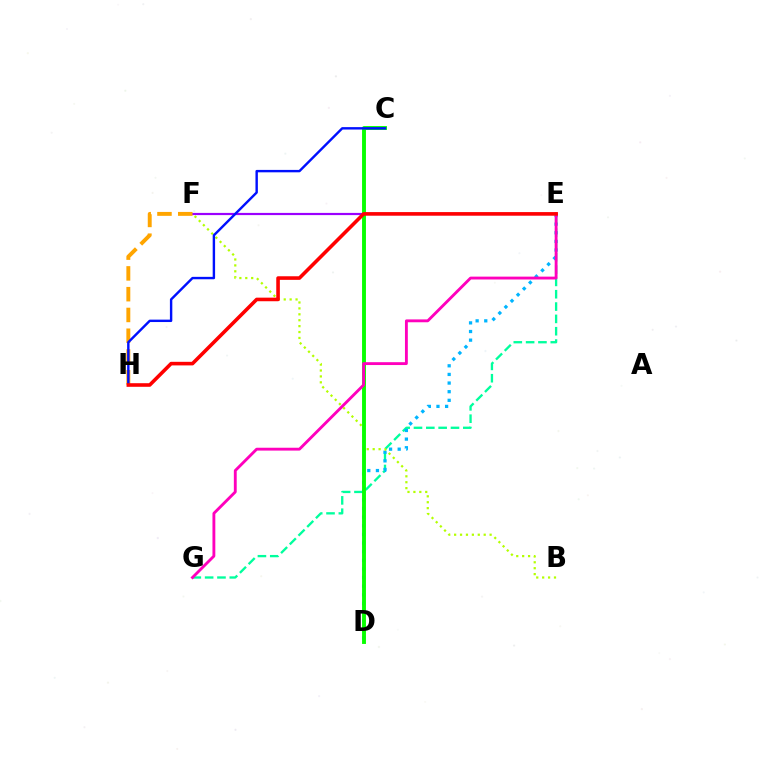{('E', 'G'): [{'color': '#00ff9d', 'line_style': 'dashed', 'thickness': 1.68}, {'color': '#ff00bd', 'line_style': 'solid', 'thickness': 2.06}], ('E', 'F'): [{'color': '#9b00ff', 'line_style': 'solid', 'thickness': 1.58}], ('D', 'E'): [{'color': '#00b5ff', 'line_style': 'dotted', 'thickness': 2.34}], ('F', 'H'): [{'color': '#ffa500', 'line_style': 'dashed', 'thickness': 2.82}], ('B', 'F'): [{'color': '#b3ff00', 'line_style': 'dotted', 'thickness': 1.61}], ('C', 'D'): [{'color': '#08ff00', 'line_style': 'solid', 'thickness': 2.8}], ('C', 'H'): [{'color': '#0010ff', 'line_style': 'solid', 'thickness': 1.74}], ('E', 'H'): [{'color': '#ff0000', 'line_style': 'solid', 'thickness': 2.59}]}